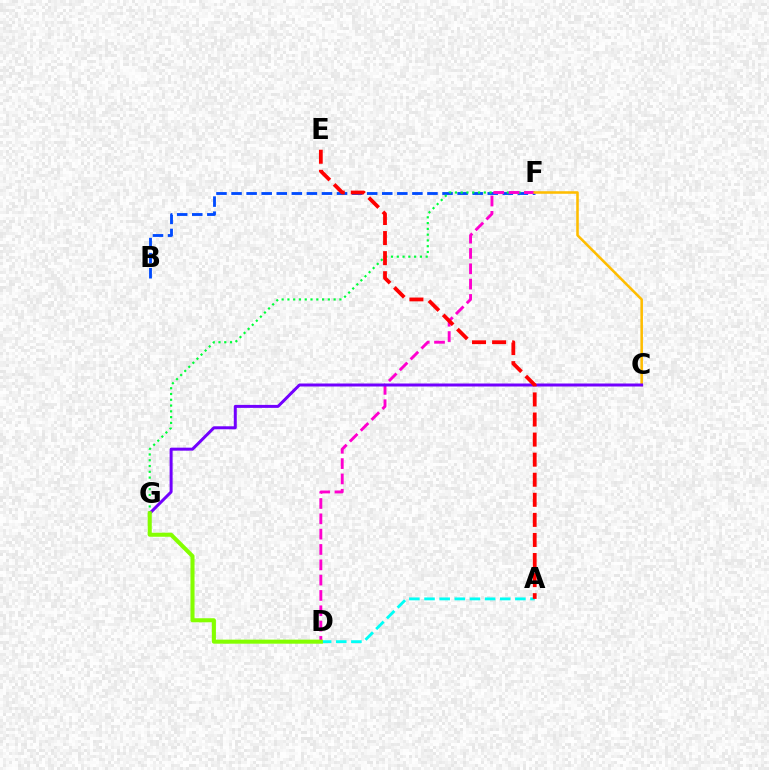{('B', 'F'): [{'color': '#004bff', 'line_style': 'dashed', 'thickness': 2.05}], ('F', 'G'): [{'color': '#00ff39', 'line_style': 'dotted', 'thickness': 1.57}], ('A', 'D'): [{'color': '#00fff6', 'line_style': 'dashed', 'thickness': 2.06}], ('D', 'F'): [{'color': '#ff00cf', 'line_style': 'dashed', 'thickness': 2.08}], ('C', 'F'): [{'color': '#ffbd00', 'line_style': 'solid', 'thickness': 1.84}], ('C', 'G'): [{'color': '#7200ff', 'line_style': 'solid', 'thickness': 2.15}], ('A', 'E'): [{'color': '#ff0000', 'line_style': 'dashed', 'thickness': 2.73}], ('D', 'G'): [{'color': '#84ff00', 'line_style': 'solid', 'thickness': 2.92}]}